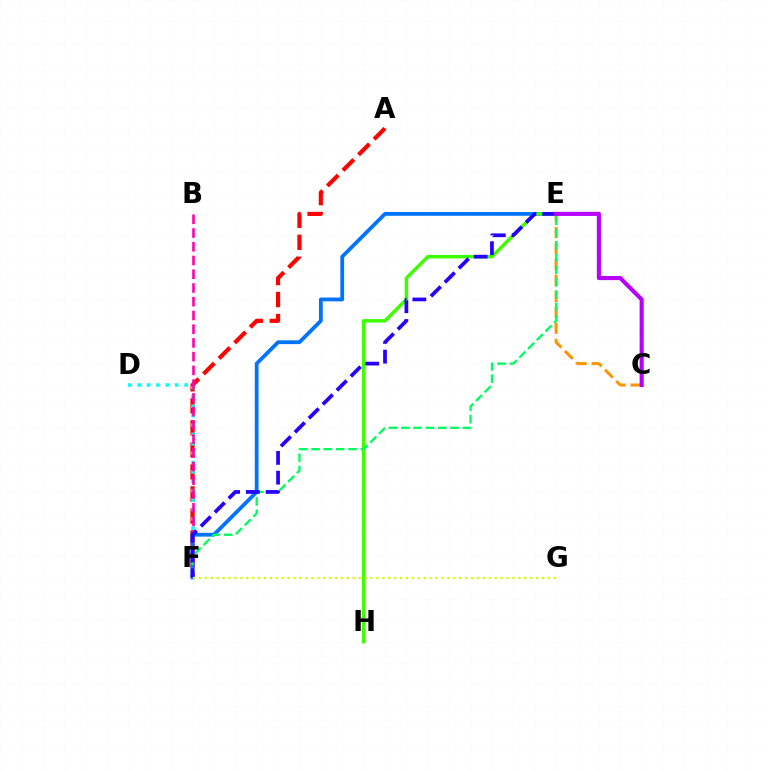{('C', 'E'): [{'color': '#ff9400', 'line_style': 'dashed', 'thickness': 2.17}, {'color': '#b900ff', 'line_style': 'solid', 'thickness': 2.96}], ('A', 'F'): [{'color': '#ff0000', 'line_style': 'dashed', 'thickness': 2.99}], ('D', 'F'): [{'color': '#00fff6', 'line_style': 'dotted', 'thickness': 2.55}], ('B', 'F'): [{'color': '#ff00ac', 'line_style': 'dashed', 'thickness': 1.87}], ('E', 'F'): [{'color': '#0074ff', 'line_style': 'solid', 'thickness': 2.73}, {'color': '#00ff5c', 'line_style': 'dashed', 'thickness': 1.67}, {'color': '#2500ff', 'line_style': 'dashed', 'thickness': 2.68}], ('E', 'H'): [{'color': '#3dff00', 'line_style': 'solid', 'thickness': 2.49}], ('F', 'G'): [{'color': '#d1ff00', 'line_style': 'dotted', 'thickness': 1.61}]}